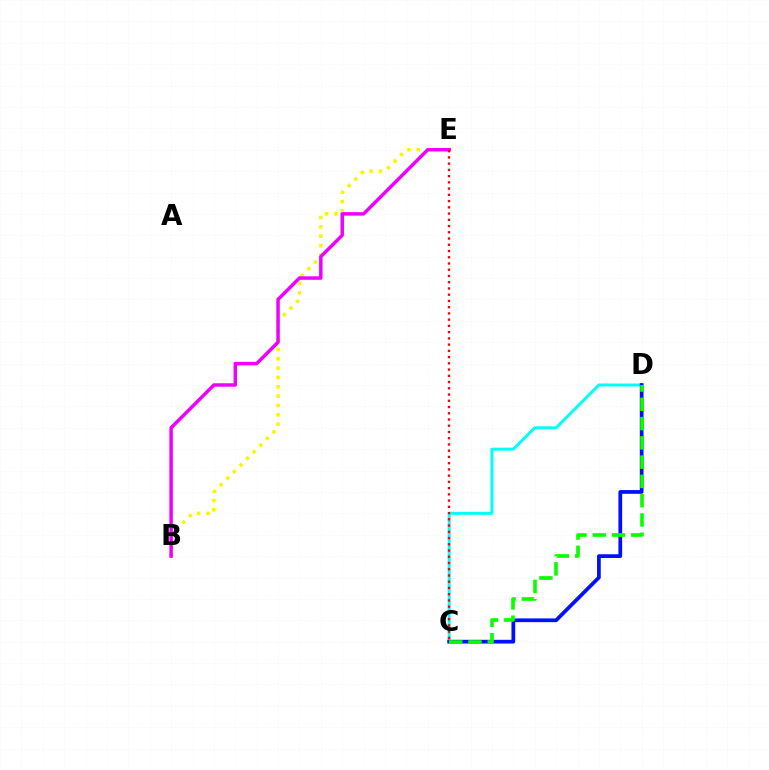{('B', 'E'): [{'color': '#fcf500', 'line_style': 'dotted', 'thickness': 2.54}, {'color': '#ee00ff', 'line_style': 'solid', 'thickness': 2.51}], ('C', 'D'): [{'color': '#00fff6', 'line_style': 'solid', 'thickness': 2.14}, {'color': '#0010ff', 'line_style': 'solid', 'thickness': 2.69}, {'color': '#08ff00', 'line_style': 'dashed', 'thickness': 2.62}], ('C', 'E'): [{'color': '#ff0000', 'line_style': 'dotted', 'thickness': 1.7}]}